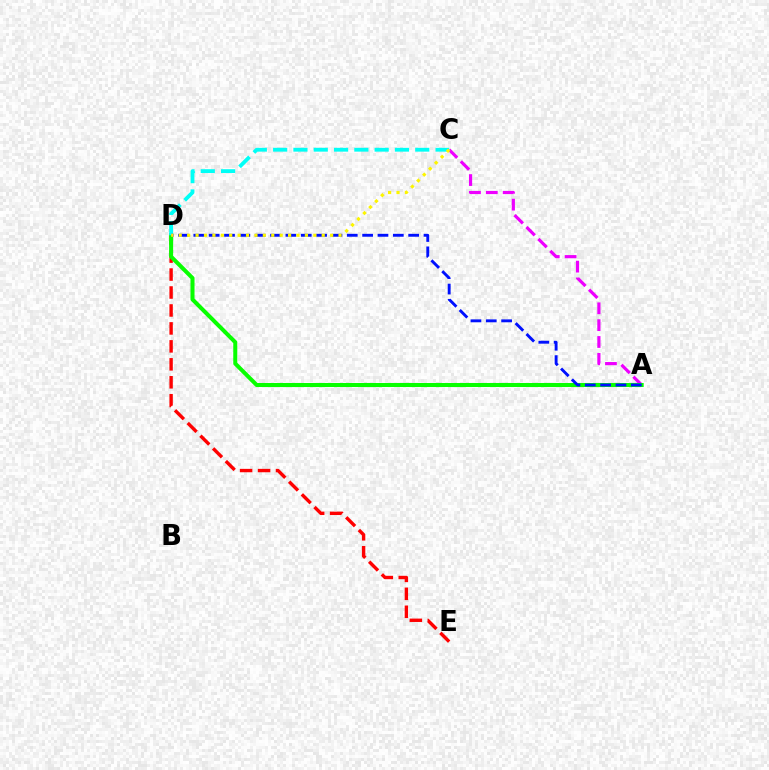{('A', 'C'): [{'color': '#ee00ff', 'line_style': 'dashed', 'thickness': 2.29}], ('D', 'E'): [{'color': '#ff0000', 'line_style': 'dashed', 'thickness': 2.44}], ('A', 'D'): [{'color': '#08ff00', 'line_style': 'solid', 'thickness': 2.9}, {'color': '#0010ff', 'line_style': 'dashed', 'thickness': 2.08}], ('C', 'D'): [{'color': '#00fff6', 'line_style': 'dashed', 'thickness': 2.76}, {'color': '#fcf500', 'line_style': 'dotted', 'thickness': 2.29}]}